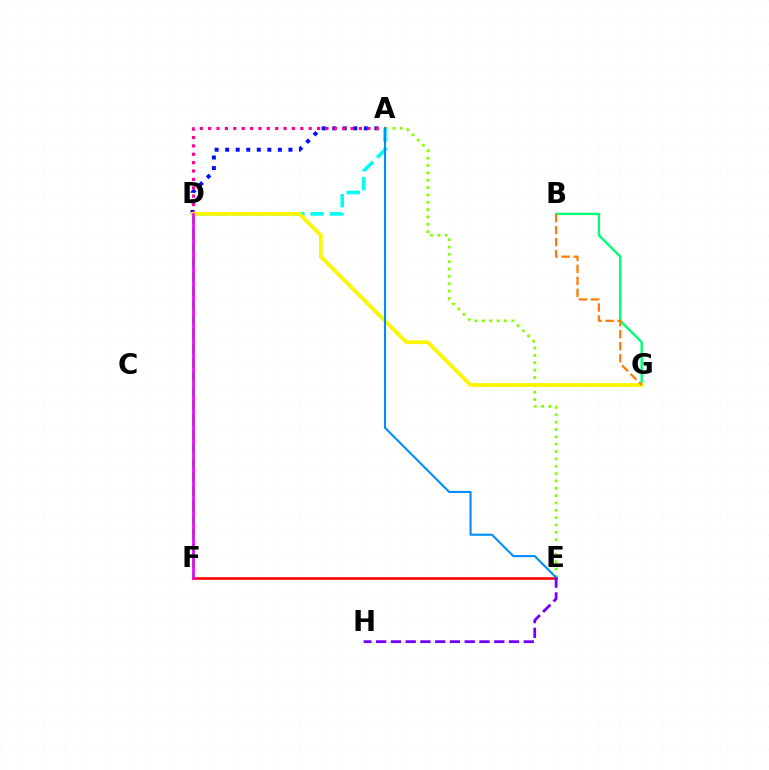{('A', 'D'): [{'color': '#0010ff', 'line_style': 'dotted', 'thickness': 2.86}, {'color': '#ff0094', 'line_style': 'dotted', 'thickness': 2.28}, {'color': '#00fff6', 'line_style': 'dashed', 'thickness': 2.61}], ('A', 'E'): [{'color': '#84ff00', 'line_style': 'dotted', 'thickness': 2.0}, {'color': '#008cff', 'line_style': 'solid', 'thickness': 1.51}], ('E', 'F'): [{'color': '#ff0000', 'line_style': 'solid', 'thickness': 1.86}], ('B', 'G'): [{'color': '#00ff74', 'line_style': 'solid', 'thickness': 1.72}, {'color': '#ff7c00', 'line_style': 'dashed', 'thickness': 1.63}], ('D', 'F'): [{'color': '#08ff00', 'line_style': 'dashed', 'thickness': 1.95}, {'color': '#ee00ff', 'line_style': 'solid', 'thickness': 1.92}], ('D', 'G'): [{'color': '#fcf500', 'line_style': 'solid', 'thickness': 2.72}], ('E', 'H'): [{'color': '#7200ff', 'line_style': 'dashed', 'thickness': 2.01}]}